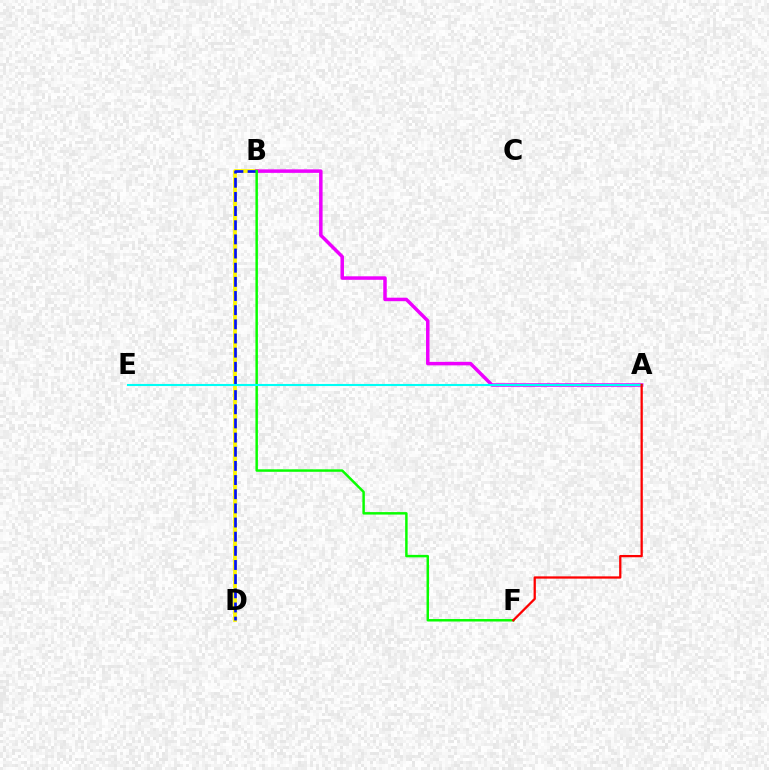{('B', 'D'): [{'color': '#fcf500', 'line_style': 'solid', 'thickness': 2.7}, {'color': '#0010ff', 'line_style': 'dashed', 'thickness': 1.92}], ('A', 'B'): [{'color': '#ee00ff', 'line_style': 'solid', 'thickness': 2.52}], ('B', 'F'): [{'color': '#08ff00', 'line_style': 'solid', 'thickness': 1.78}], ('A', 'E'): [{'color': '#00fff6', 'line_style': 'solid', 'thickness': 1.51}], ('A', 'F'): [{'color': '#ff0000', 'line_style': 'solid', 'thickness': 1.64}]}